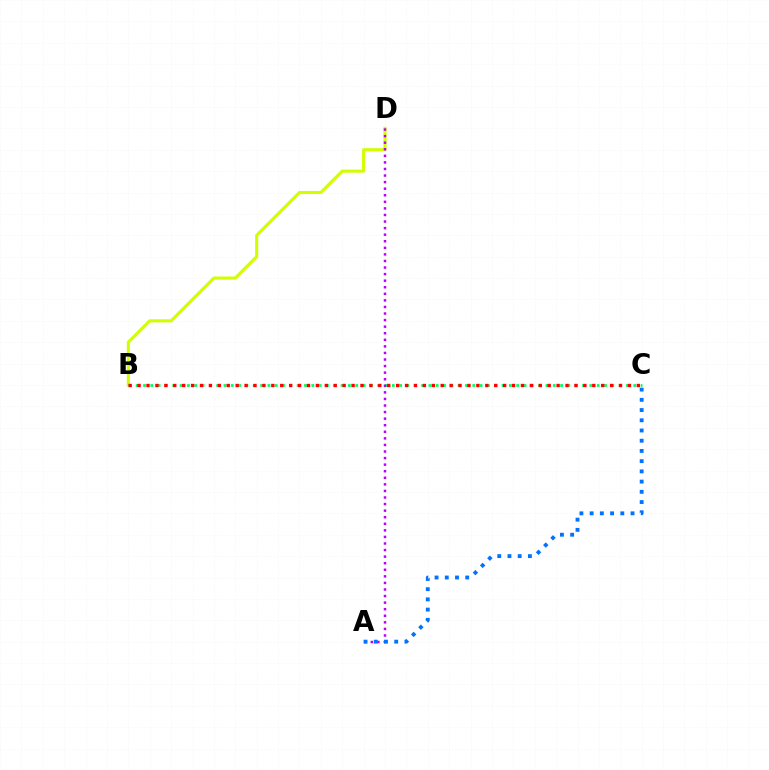{('B', 'D'): [{'color': '#d1ff00', 'line_style': 'solid', 'thickness': 2.23}], ('B', 'C'): [{'color': '#00ff5c', 'line_style': 'dotted', 'thickness': 1.99}, {'color': '#ff0000', 'line_style': 'dotted', 'thickness': 2.42}], ('A', 'D'): [{'color': '#b900ff', 'line_style': 'dotted', 'thickness': 1.79}], ('A', 'C'): [{'color': '#0074ff', 'line_style': 'dotted', 'thickness': 2.78}]}